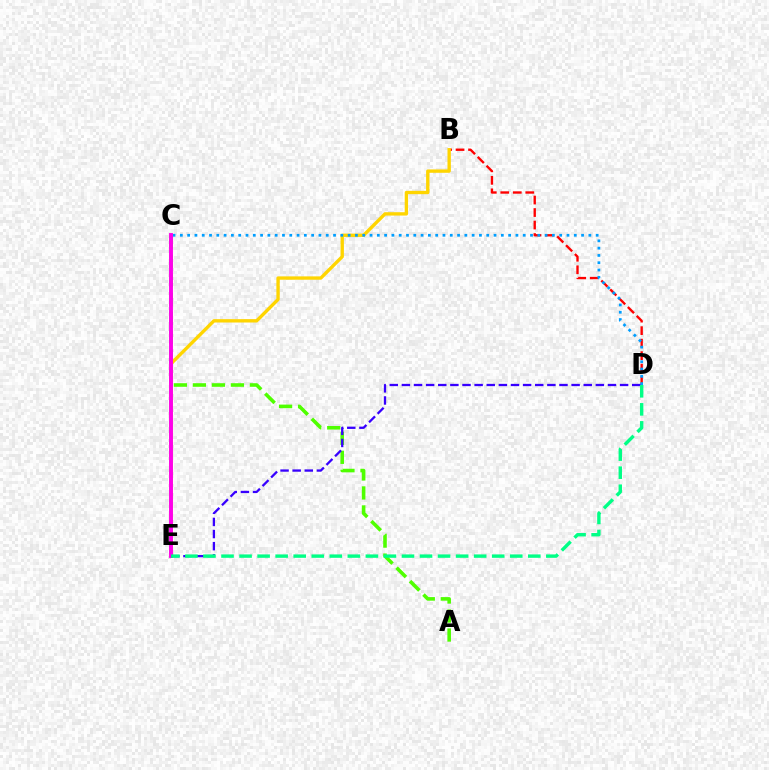{('B', 'D'): [{'color': '#ff0000', 'line_style': 'dashed', 'thickness': 1.7}], ('A', 'C'): [{'color': '#4fff00', 'line_style': 'dashed', 'thickness': 2.58}], ('B', 'E'): [{'color': '#ffd500', 'line_style': 'solid', 'thickness': 2.42}], ('C', 'D'): [{'color': '#009eff', 'line_style': 'dotted', 'thickness': 1.98}], ('C', 'E'): [{'color': '#ff00ed', 'line_style': 'solid', 'thickness': 2.8}], ('D', 'E'): [{'color': '#3700ff', 'line_style': 'dashed', 'thickness': 1.65}, {'color': '#00ff86', 'line_style': 'dashed', 'thickness': 2.45}]}